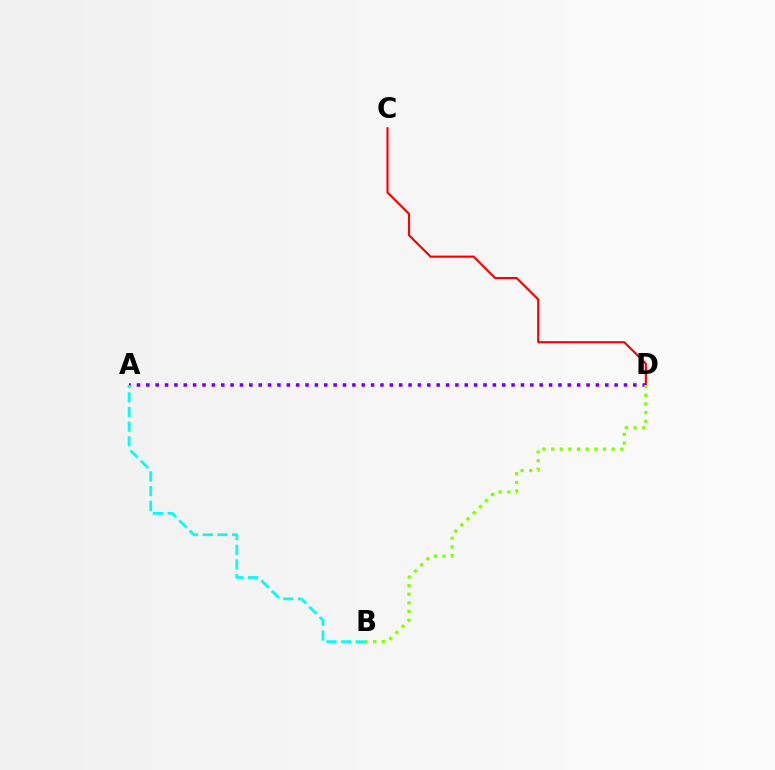{('C', 'D'): [{'color': '#ff0000', 'line_style': 'solid', 'thickness': 1.54}], ('A', 'D'): [{'color': '#7200ff', 'line_style': 'dotted', 'thickness': 2.54}], ('B', 'D'): [{'color': '#84ff00', 'line_style': 'dotted', 'thickness': 2.35}], ('A', 'B'): [{'color': '#00fff6', 'line_style': 'dashed', 'thickness': 1.99}]}